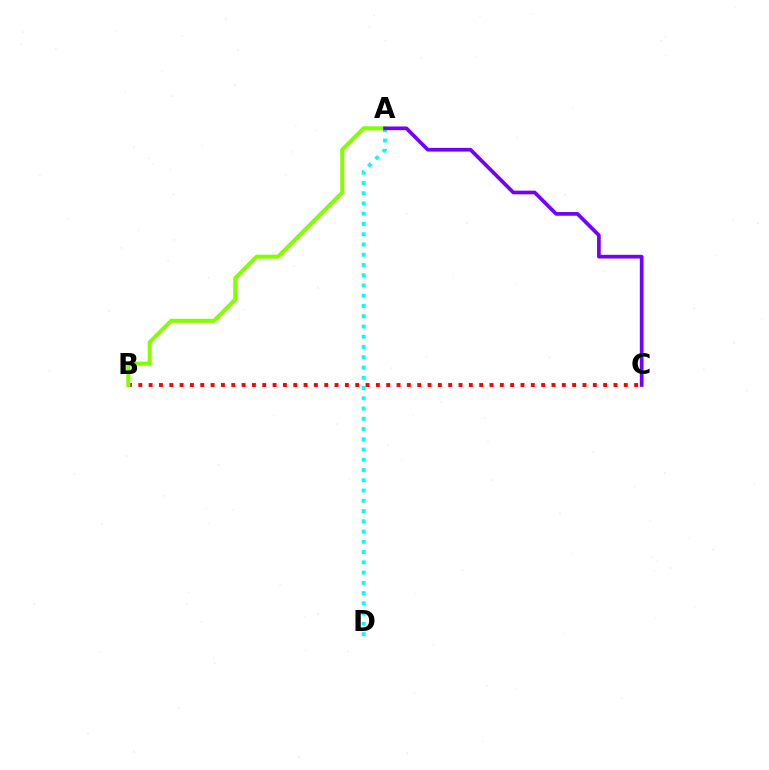{('B', 'C'): [{'color': '#ff0000', 'line_style': 'dotted', 'thickness': 2.81}], ('A', 'B'): [{'color': '#84ff00', 'line_style': 'solid', 'thickness': 2.9}], ('A', 'D'): [{'color': '#00fff6', 'line_style': 'dotted', 'thickness': 2.79}], ('A', 'C'): [{'color': '#7200ff', 'line_style': 'solid', 'thickness': 2.66}]}